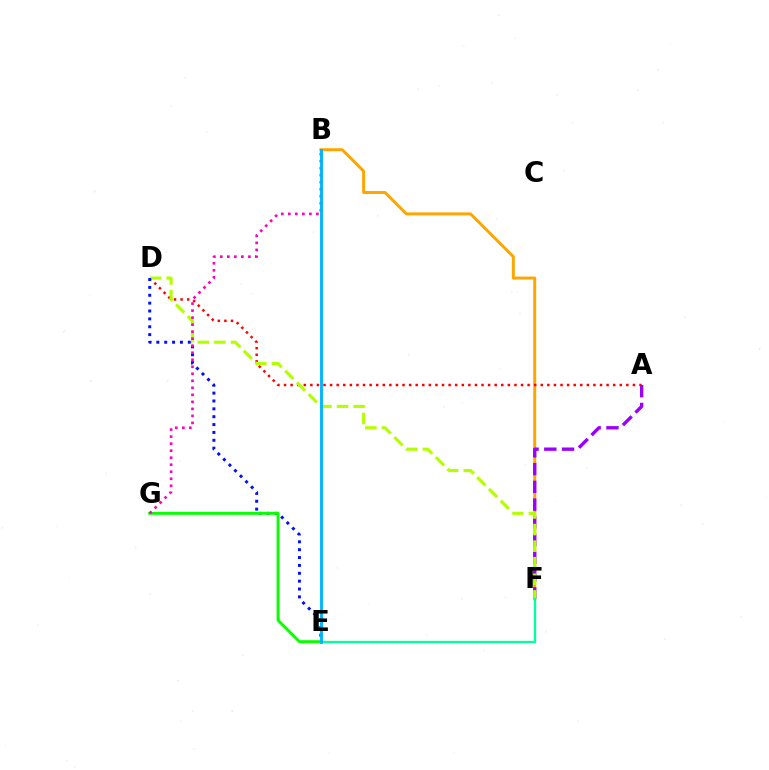{('B', 'F'): [{'color': '#ffa500', 'line_style': 'solid', 'thickness': 2.13}], ('A', 'D'): [{'color': '#ff0000', 'line_style': 'dotted', 'thickness': 1.79}], ('A', 'F'): [{'color': '#9b00ff', 'line_style': 'dashed', 'thickness': 2.41}], ('D', 'F'): [{'color': '#b3ff00', 'line_style': 'dashed', 'thickness': 2.25}], ('D', 'E'): [{'color': '#0010ff', 'line_style': 'dotted', 'thickness': 2.14}], ('E', 'F'): [{'color': '#00ff9d', 'line_style': 'solid', 'thickness': 1.65}], ('E', 'G'): [{'color': '#08ff00', 'line_style': 'solid', 'thickness': 2.1}], ('B', 'G'): [{'color': '#ff00bd', 'line_style': 'dotted', 'thickness': 1.91}], ('B', 'E'): [{'color': '#00b5ff', 'line_style': 'solid', 'thickness': 2.07}]}